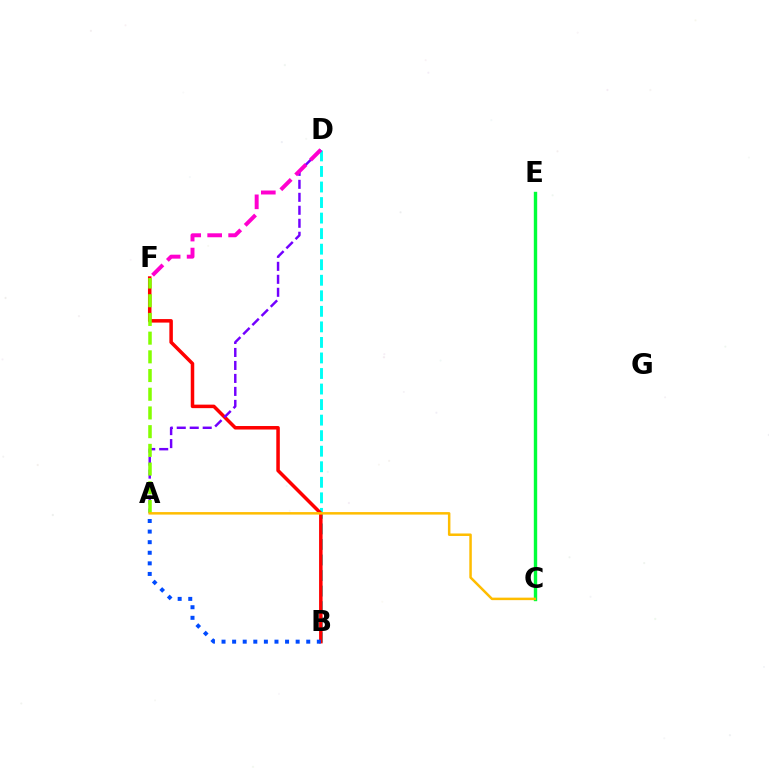{('B', 'D'): [{'color': '#00fff6', 'line_style': 'dashed', 'thickness': 2.11}], ('B', 'F'): [{'color': '#ff0000', 'line_style': 'solid', 'thickness': 2.53}], ('A', 'D'): [{'color': '#7200ff', 'line_style': 'dashed', 'thickness': 1.76}], ('A', 'F'): [{'color': '#84ff00', 'line_style': 'dashed', 'thickness': 2.54}], ('D', 'F'): [{'color': '#ff00cf', 'line_style': 'dashed', 'thickness': 2.85}], ('A', 'B'): [{'color': '#004bff', 'line_style': 'dotted', 'thickness': 2.88}], ('C', 'E'): [{'color': '#00ff39', 'line_style': 'solid', 'thickness': 2.44}], ('A', 'C'): [{'color': '#ffbd00', 'line_style': 'solid', 'thickness': 1.8}]}